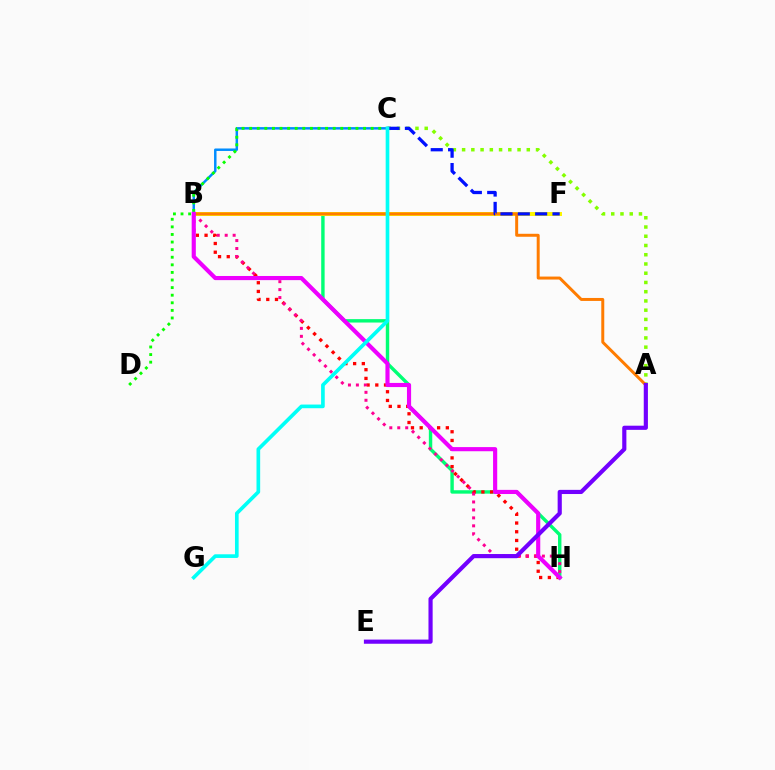{('B', 'H'): [{'color': '#00ff74', 'line_style': 'solid', 'thickness': 2.46}, {'color': '#ff0000', 'line_style': 'dotted', 'thickness': 2.37}, {'color': '#ff0094', 'line_style': 'dotted', 'thickness': 2.16}, {'color': '#ee00ff', 'line_style': 'solid', 'thickness': 2.98}], ('A', 'C'): [{'color': '#84ff00', 'line_style': 'dotted', 'thickness': 2.51}], ('B', 'C'): [{'color': '#008cff', 'line_style': 'solid', 'thickness': 1.78}], ('C', 'D'): [{'color': '#08ff00', 'line_style': 'dotted', 'thickness': 2.06}], ('B', 'F'): [{'color': '#fcf500', 'line_style': 'solid', 'thickness': 2.86}], ('A', 'B'): [{'color': '#ff7c00', 'line_style': 'solid', 'thickness': 2.14}], ('C', 'F'): [{'color': '#0010ff', 'line_style': 'dashed', 'thickness': 2.35}], ('A', 'E'): [{'color': '#7200ff', 'line_style': 'solid', 'thickness': 2.99}], ('C', 'G'): [{'color': '#00fff6', 'line_style': 'solid', 'thickness': 2.63}]}